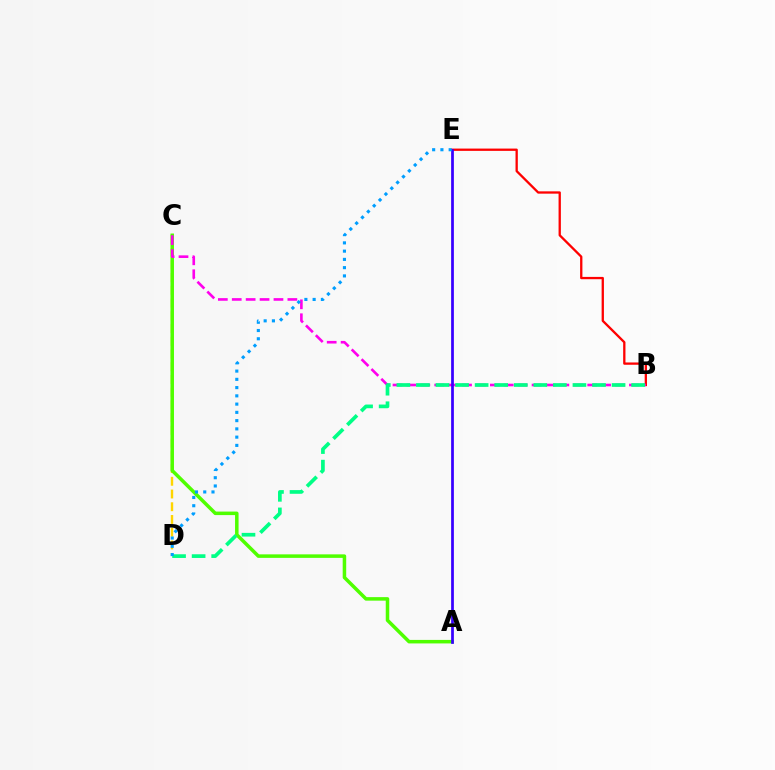{('C', 'D'): [{'color': '#ffd500', 'line_style': 'dashed', 'thickness': 1.73}], ('B', 'E'): [{'color': '#ff0000', 'line_style': 'solid', 'thickness': 1.66}], ('A', 'C'): [{'color': '#4fff00', 'line_style': 'solid', 'thickness': 2.53}], ('B', 'C'): [{'color': '#ff00ed', 'line_style': 'dashed', 'thickness': 1.89}], ('B', 'D'): [{'color': '#00ff86', 'line_style': 'dashed', 'thickness': 2.66}], ('A', 'E'): [{'color': '#3700ff', 'line_style': 'solid', 'thickness': 1.97}], ('D', 'E'): [{'color': '#009eff', 'line_style': 'dotted', 'thickness': 2.24}]}